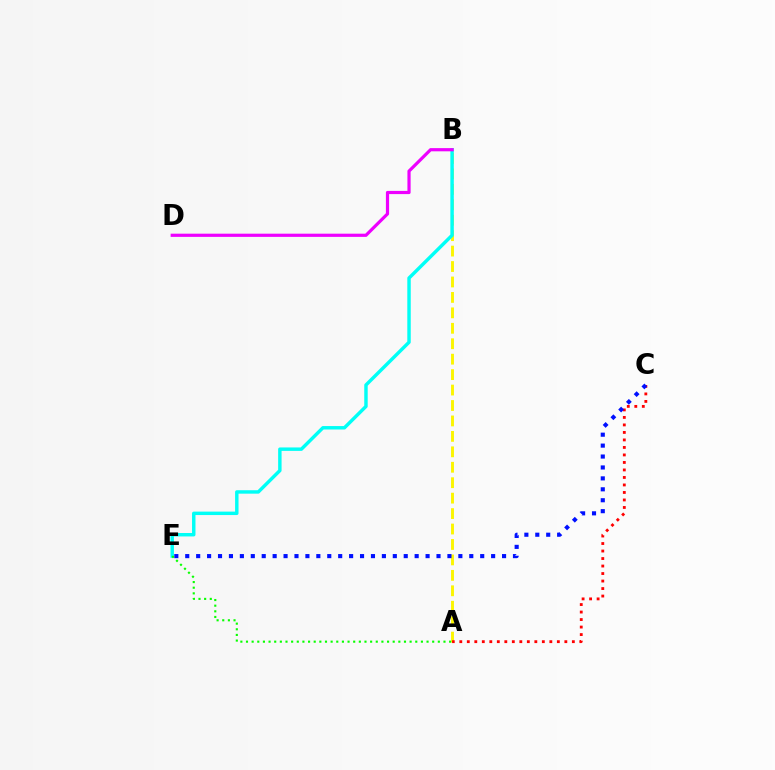{('A', 'B'): [{'color': '#fcf500', 'line_style': 'dashed', 'thickness': 2.1}], ('A', 'C'): [{'color': '#ff0000', 'line_style': 'dotted', 'thickness': 2.04}], ('B', 'E'): [{'color': '#00fff6', 'line_style': 'solid', 'thickness': 2.48}], ('B', 'D'): [{'color': '#ee00ff', 'line_style': 'solid', 'thickness': 2.3}], ('C', 'E'): [{'color': '#0010ff', 'line_style': 'dotted', 'thickness': 2.97}], ('A', 'E'): [{'color': '#08ff00', 'line_style': 'dotted', 'thickness': 1.53}]}